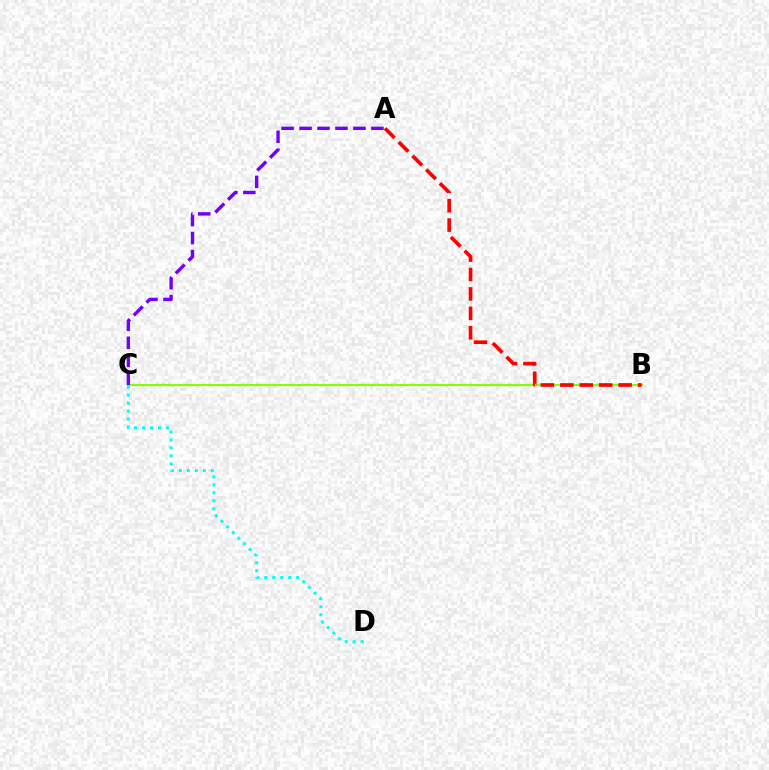{('B', 'C'): [{'color': '#84ff00', 'line_style': 'solid', 'thickness': 1.54}], ('C', 'D'): [{'color': '#00fff6', 'line_style': 'dotted', 'thickness': 2.16}], ('A', 'C'): [{'color': '#7200ff', 'line_style': 'dashed', 'thickness': 2.44}], ('A', 'B'): [{'color': '#ff0000', 'line_style': 'dashed', 'thickness': 2.64}]}